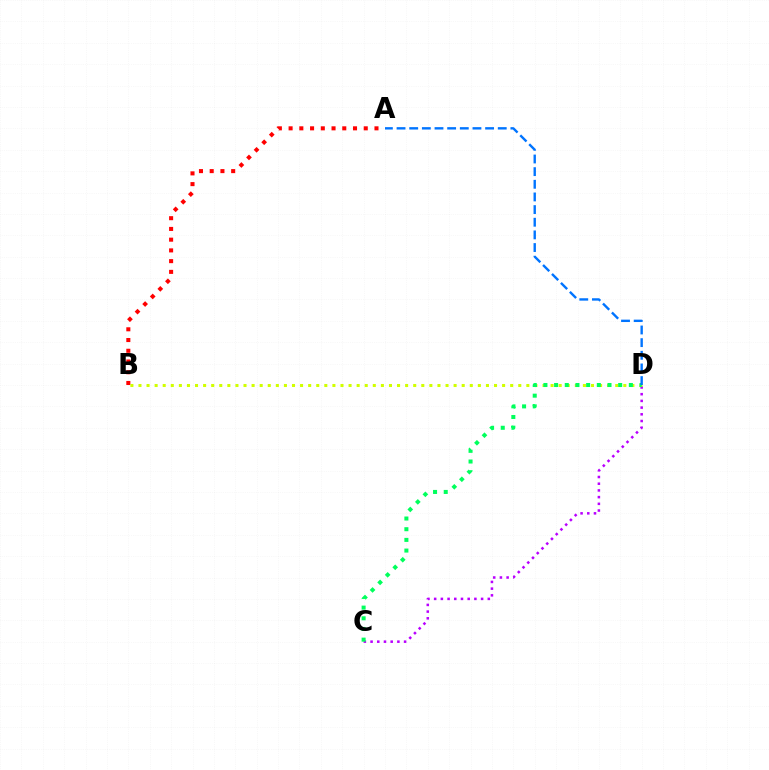{('C', 'D'): [{'color': '#b900ff', 'line_style': 'dotted', 'thickness': 1.82}, {'color': '#00ff5c', 'line_style': 'dotted', 'thickness': 2.9}], ('A', 'B'): [{'color': '#ff0000', 'line_style': 'dotted', 'thickness': 2.92}], ('B', 'D'): [{'color': '#d1ff00', 'line_style': 'dotted', 'thickness': 2.2}], ('A', 'D'): [{'color': '#0074ff', 'line_style': 'dashed', 'thickness': 1.72}]}